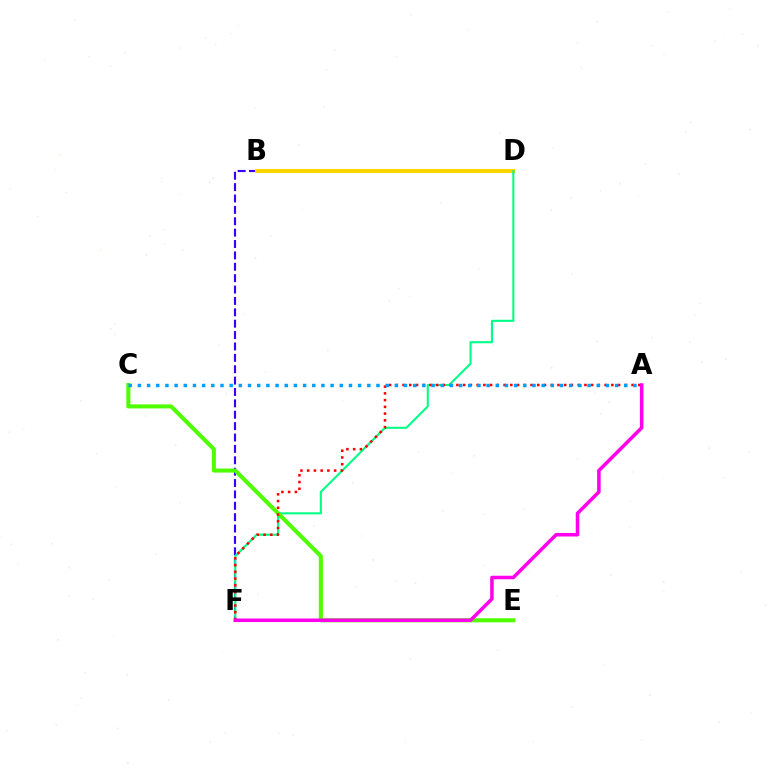{('B', 'F'): [{'color': '#3700ff', 'line_style': 'dashed', 'thickness': 1.55}], ('B', 'D'): [{'color': '#ffd500', 'line_style': 'solid', 'thickness': 2.96}], ('D', 'F'): [{'color': '#00ff86', 'line_style': 'solid', 'thickness': 1.51}], ('C', 'E'): [{'color': '#4fff00', 'line_style': 'solid', 'thickness': 2.92}], ('A', 'F'): [{'color': '#ff0000', 'line_style': 'dotted', 'thickness': 1.83}, {'color': '#ff00ed', 'line_style': 'solid', 'thickness': 2.55}], ('A', 'C'): [{'color': '#009eff', 'line_style': 'dotted', 'thickness': 2.49}]}